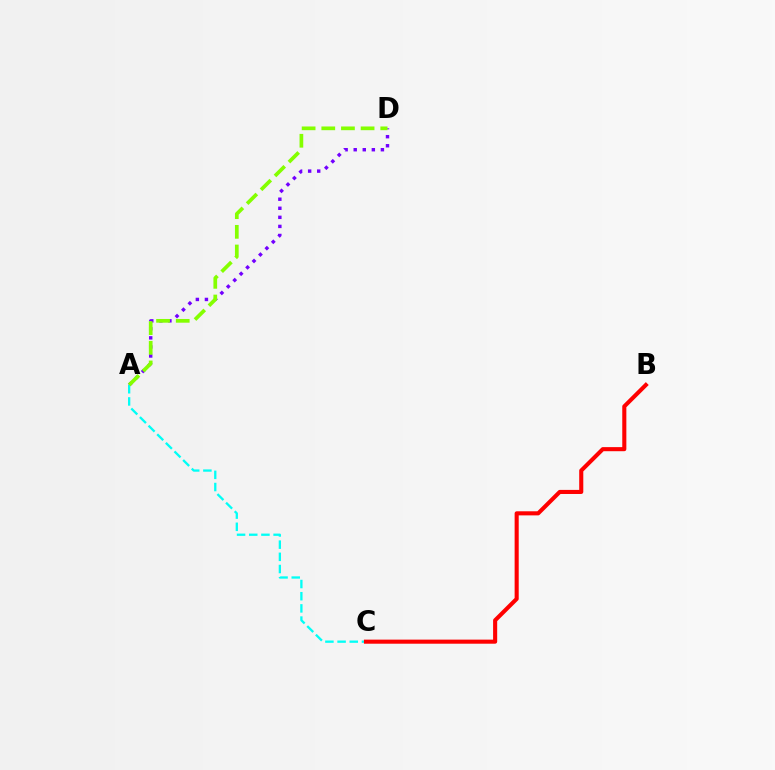{('A', 'D'): [{'color': '#7200ff', 'line_style': 'dotted', 'thickness': 2.46}, {'color': '#84ff00', 'line_style': 'dashed', 'thickness': 2.67}], ('A', 'C'): [{'color': '#00fff6', 'line_style': 'dashed', 'thickness': 1.65}], ('B', 'C'): [{'color': '#ff0000', 'line_style': 'solid', 'thickness': 2.94}]}